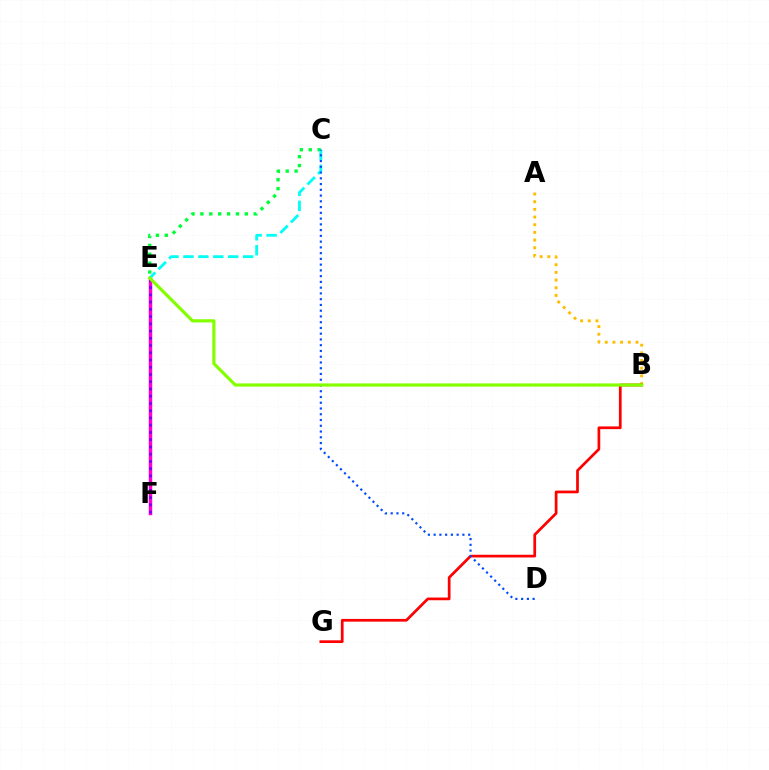{('A', 'B'): [{'color': '#ffbd00', 'line_style': 'dotted', 'thickness': 2.09}], ('E', 'F'): [{'color': '#ff00cf', 'line_style': 'solid', 'thickness': 2.52}, {'color': '#7200ff', 'line_style': 'dotted', 'thickness': 1.97}], ('C', 'E'): [{'color': '#00ff39', 'line_style': 'dotted', 'thickness': 2.42}, {'color': '#00fff6', 'line_style': 'dashed', 'thickness': 2.03}], ('B', 'G'): [{'color': '#ff0000', 'line_style': 'solid', 'thickness': 1.96}], ('C', 'D'): [{'color': '#004bff', 'line_style': 'dotted', 'thickness': 1.56}], ('B', 'E'): [{'color': '#84ff00', 'line_style': 'solid', 'thickness': 2.3}]}